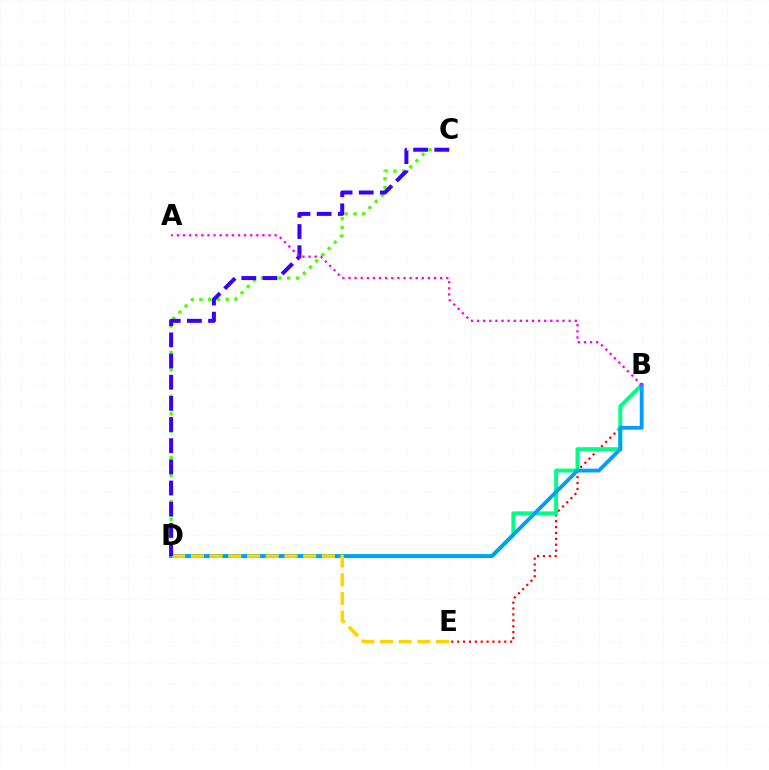{('B', 'E'): [{'color': '#ff0000', 'line_style': 'dotted', 'thickness': 1.6}], ('C', 'D'): [{'color': '#4fff00', 'line_style': 'dotted', 'thickness': 2.39}, {'color': '#3700ff', 'line_style': 'dashed', 'thickness': 2.87}], ('B', 'D'): [{'color': '#00ff86', 'line_style': 'solid', 'thickness': 2.85}, {'color': '#009eff', 'line_style': 'solid', 'thickness': 2.74}], ('D', 'E'): [{'color': '#ffd500', 'line_style': 'dashed', 'thickness': 2.54}], ('A', 'B'): [{'color': '#ff00ed', 'line_style': 'dotted', 'thickness': 1.66}]}